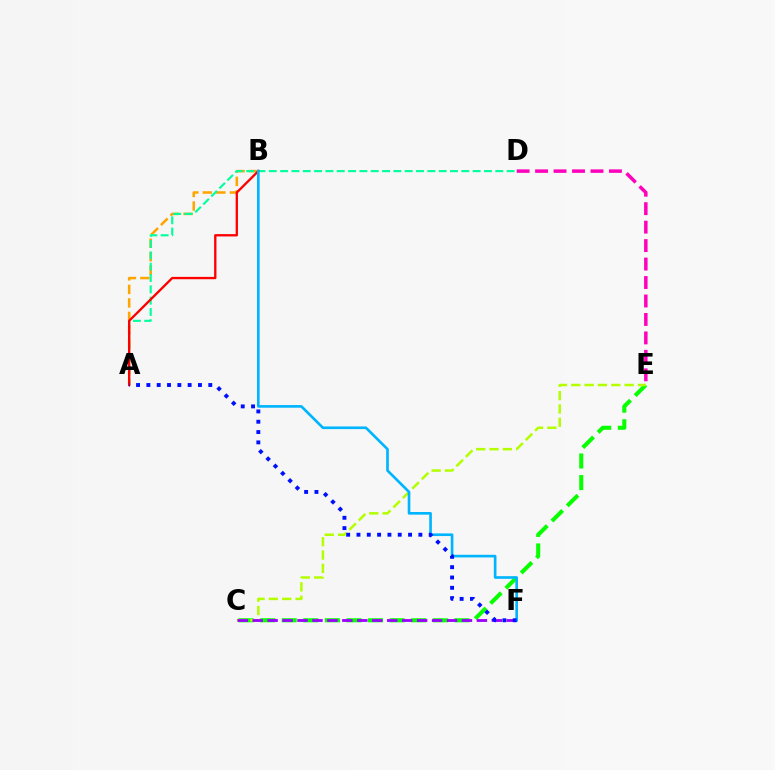{('A', 'B'): [{'color': '#ffa500', 'line_style': 'dashed', 'thickness': 1.84}, {'color': '#ff0000', 'line_style': 'solid', 'thickness': 1.68}], ('A', 'D'): [{'color': '#00ff9d', 'line_style': 'dashed', 'thickness': 1.54}], ('C', 'E'): [{'color': '#08ff00', 'line_style': 'dashed', 'thickness': 2.93}, {'color': '#b3ff00', 'line_style': 'dashed', 'thickness': 1.81}], ('D', 'E'): [{'color': '#ff00bd', 'line_style': 'dashed', 'thickness': 2.51}], ('C', 'F'): [{'color': '#9b00ff', 'line_style': 'dashed', 'thickness': 2.03}], ('B', 'F'): [{'color': '#00b5ff', 'line_style': 'solid', 'thickness': 1.91}], ('A', 'F'): [{'color': '#0010ff', 'line_style': 'dotted', 'thickness': 2.8}]}